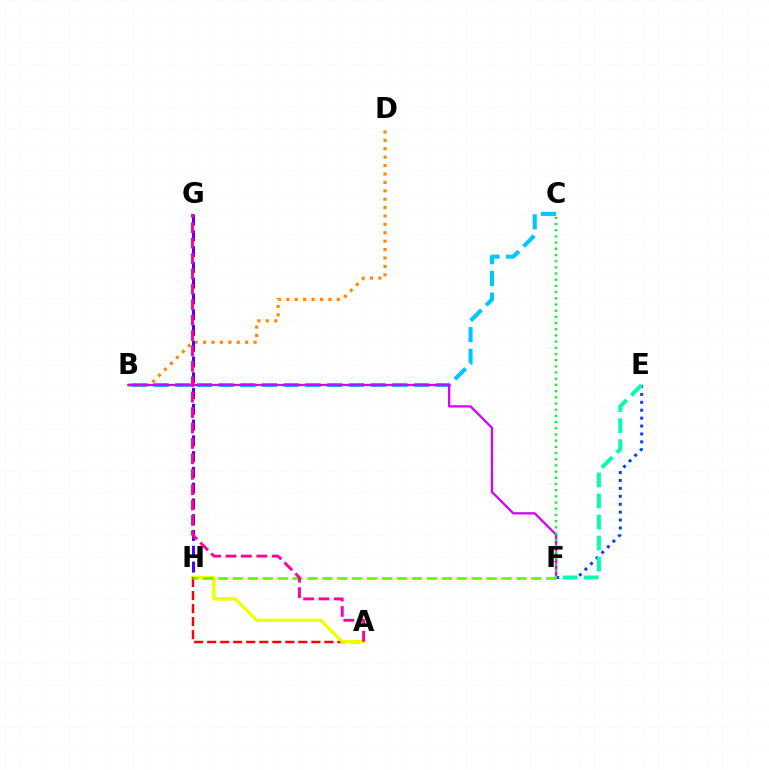{('A', 'H'): [{'color': '#ff0000', 'line_style': 'dashed', 'thickness': 1.77}, {'color': '#eeff00', 'line_style': 'solid', 'thickness': 2.39}], ('E', 'F'): [{'color': '#003fff', 'line_style': 'dotted', 'thickness': 2.15}, {'color': '#00ffaf', 'line_style': 'dashed', 'thickness': 2.86}], ('B', 'C'): [{'color': '#00c7ff', 'line_style': 'dashed', 'thickness': 2.95}], ('B', 'D'): [{'color': '#ff8800', 'line_style': 'dotted', 'thickness': 2.28}], ('B', 'F'): [{'color': '#d600ff', 'line_style': 'solid', 'thickness': 1.65}], ('C', 'F'): [{'color': '#00ff27', 'line_style': 'dotted', 'thickness': 1.68}], ('G', 'H'): [{'color': '#4f00ff', 'line_style': 'dashed', 'thickness': 2.14}], ('F', 'H'): [{'color': '#66ff00', 'line_style': 'dashed', 'thickness': 2.03}], ('A', 'G'): [{'color': '#ff00a0', 'line_style': 'dashed', 'thickness': 2.09}]}